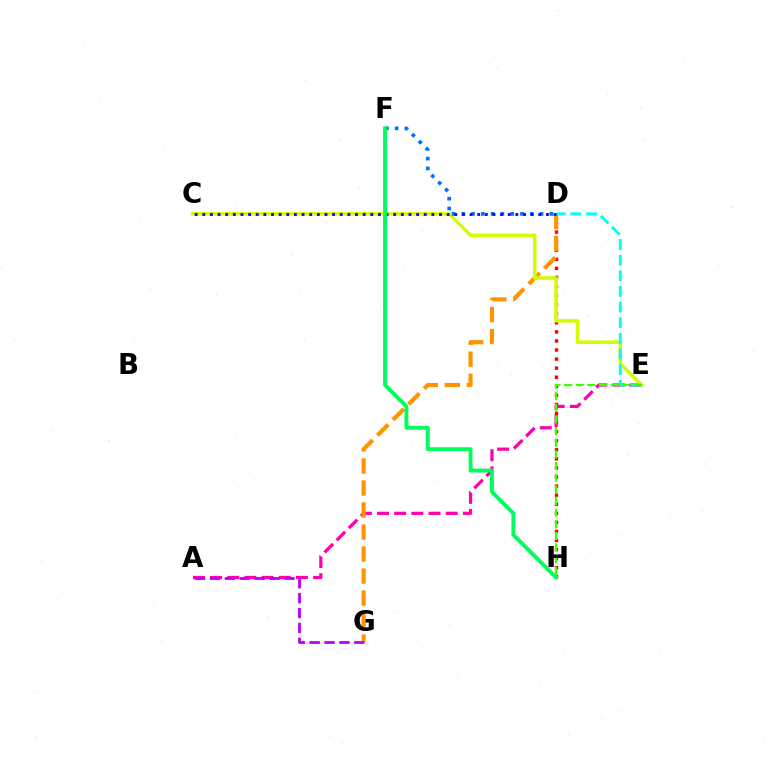{('D', 'H'): [{'color': '#ff0000', 'line_style': 'dotted', 'thickness': 2.46}], ('A', 'E'): [{'color': '#ff00ac', 'line_style': 'dashed', 'thickness': 2.33}], ('D', 'G'): [{'color': '#ff9400', 'line_style': 'dashed', 'thickness': 2.99}], ('C', 'E'): [{'color': '#d1ff00', 'line_style': 'solid', 'thickness': 2.55}], ('D', 'E'): [{'color': '#00fff6', 'line_style': 'dashed', 'thickness': 2.12}], ('D', 'F'): [{'color': '#0074ff', 'line_style': 'dotted', 'thickness': 2.66}], ('A', 'G'): [{'color': '#b900ff', 'line_style': 'dashed', 'thickness': 2.02}], ('C', 'D'): [{'color': '#2500ff', 'line_style': 'dotted', 'thickness': 2.07}], ('F', 'H'): [{'color': '#00ff5c', 'line_style': 'solid', 'thickness': 2.8}], ('E', 'H'): [{'color': '#3dff00', 'line_style': 'dashed', 'thickness': 1.58}]}